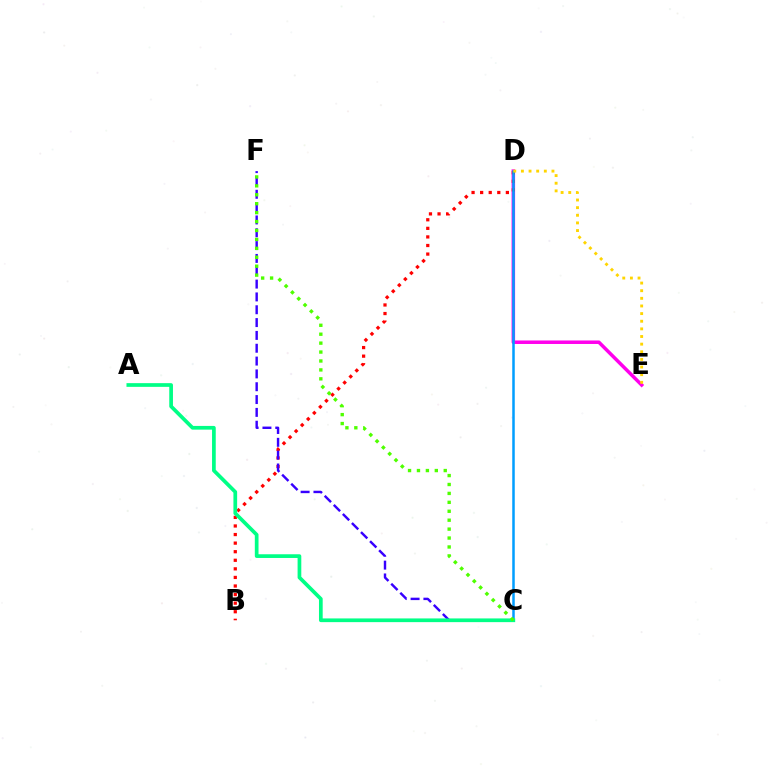{('D', 'E'): [{'color': '#ff00ed', 'line_style': 'solid', 'thickness': 2.52}, {'color': '#ffd500', 'line_style': 'dotted', 'thickness': 2.07}], ('B', 'D'): [{'color': '#ff0000', 'line_style': 'dotted', 'thickness': 2.33}], ('C', 'F'): [{'color': '#3700ff', 'line_style': 'dashed', 'thickness': 1.74}, {'color': '#4fff00', 'line_style': 'dotted', 'thickness': 2.43}], ('C', 'D'): [{'color': '#009eff', 'line_style': 'solid', 'thickness': 1.8}], ('A', 'C'): [{'color': '#00ff86', 'line_style': 'solid', 'thickness': 2.67}]}